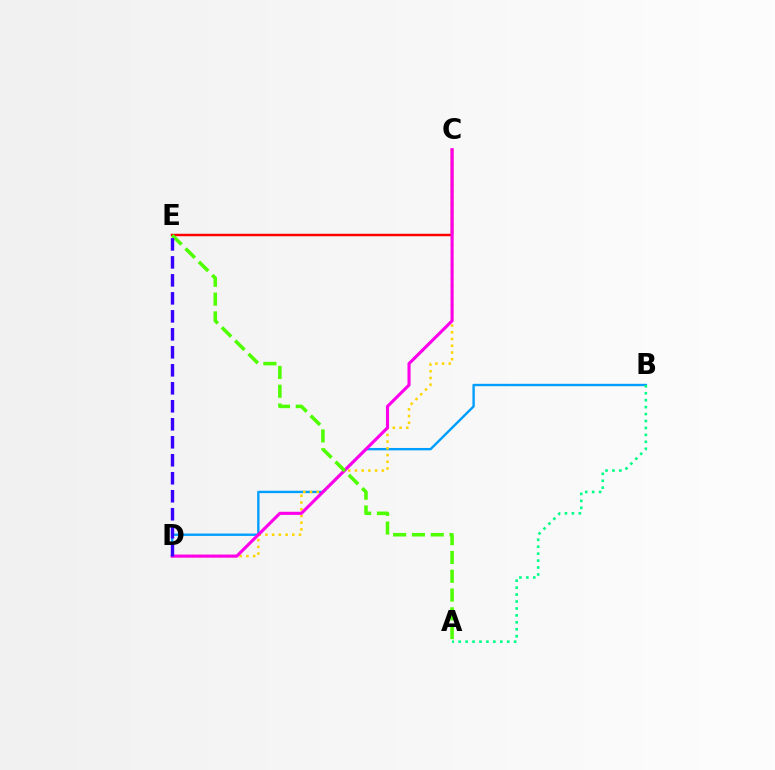{('B', 'D'): [{'color': '#009eff', 'line_style': 'solid', 'thickness': 1.71}], ('C', 'D'): [{'color': '#ffd500', 'line_style': 'dotted', 'thickness': 1.83}, {'color': '#ff00ed', 'line_style': 'solid', 'thickness': 2.24}], ('C', 'E'): [{'color': '#ff0000', 'line_style': 'solid', 'thickness': 1.78}], ('A', 'E'): [{'color': '#4fff00', 'line_style': 'dashed', 'thickness': 2.55}], ('D', 'E'): [{'color': '#3700ff', 'line_style': 'dashed', 'thickness': 2.44}], ('A', 'B'): [{'color': '#00ff86', 'line_style': 'dotted', 'thickness': 1.89}]}